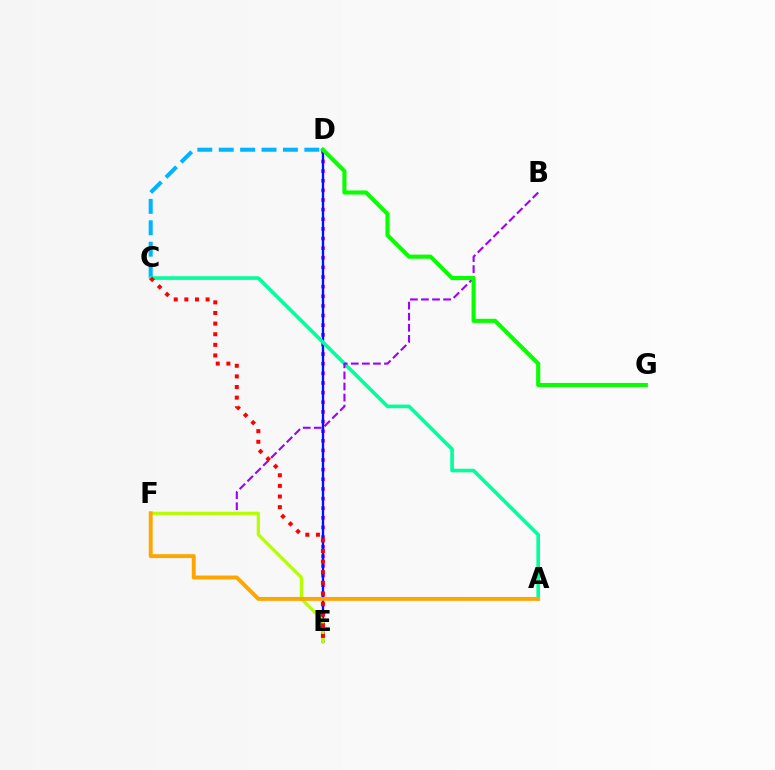{('C', 'D'): [{'color': '#00b5ff', 'line_style': 'dashed', 'thickness': 2.91}], ('D', 'E'): [{'color': '#ff00bd', 'line_style': 'dotted', 'thickness': 2.62}, {'color': '#0010ff', 'line_style': 'solid', 'thickness': 1.69}], ('A', 'C'): [{'color': '#00ff9d', 'line_style': 'solid', 'thickness': 2.61}], ('B', 'F'): [{'color': '#9b00ff', 'line_style': 'dashed', 'thickness': 1.5}], ('D', 'G'): [{'color': '#08ff00', 'line_style': 'solid', 'thickness': 2.95}], ('E', 'F'): [{'color': '#b3ff00', 'line_style': 'solid', 'thickness': 2.31}], ('C', 'E'): [{'color': '#ff0000', 'line_style': 'dotted', 'thickness': 2.88}], ('A', 'F'): [{'color': '#ffa500', 'line_style': 'solid', 'thickness': 2.81}]}